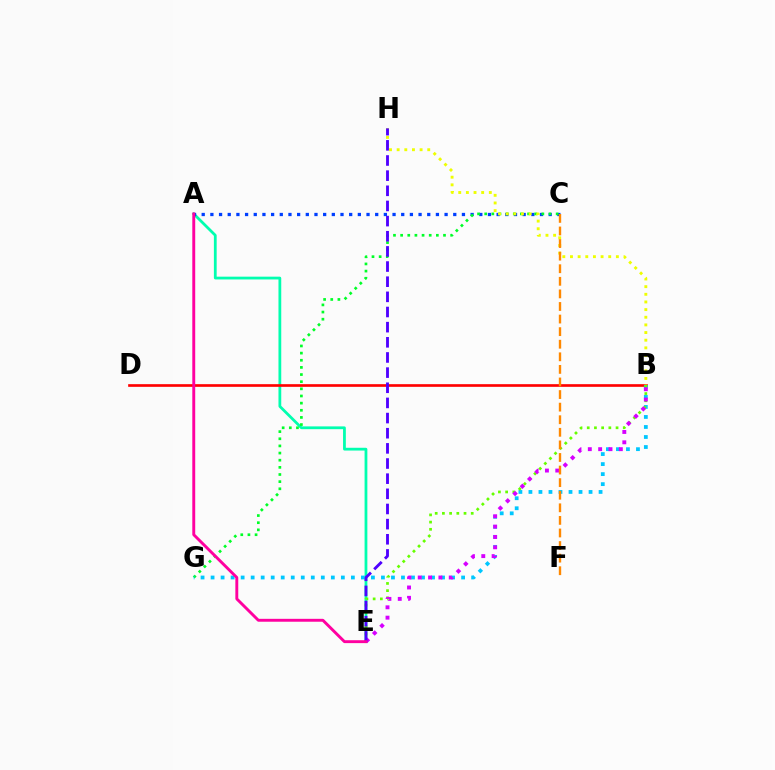{('A', 'E'): [{'color': '#00ffaf', 'line_style': 'solid', 'thickness': 2.0}, {'color': '#ff00a0', 'line_style': 'solid', 'thickness': 2.09}], ('A', 'C'): [{'color': '#003fff', 'line_style': 'dotted', 'thickness': 2.36}], ('C', 'G'): [{'color': '#00ff27', 'line_style': 'dotted', 'thickness': 1.94}], ('B', 'D'): [{'color': '#ff0000', 'line_style': 'solid', 'thickness': 1.92}], ('B', 'G'): [{'color': '#00c7ff', 'line_style': 'dotted', 'thickness': 2.72}], ('B', 'E'): [{'color': '#66ff00', 'line_style': 'dotted', 'thickness': 1.96}, {'color': '#d600ff', 'line_style': 'dotted', 'thickness': 2.81}], ('B', 'H'): [{'color': '#eeff00', 'line_style': 'dotted', 'thickness': 2.08}], ('E', 'H'): [{'color': '#4f00ff', 'line_style': 'dashed', 'thickness': 2.06}], ('C', 'F'): [{'color': '#ff8800', 'line_style': 'dashed', 'thickness': 1.71}]}